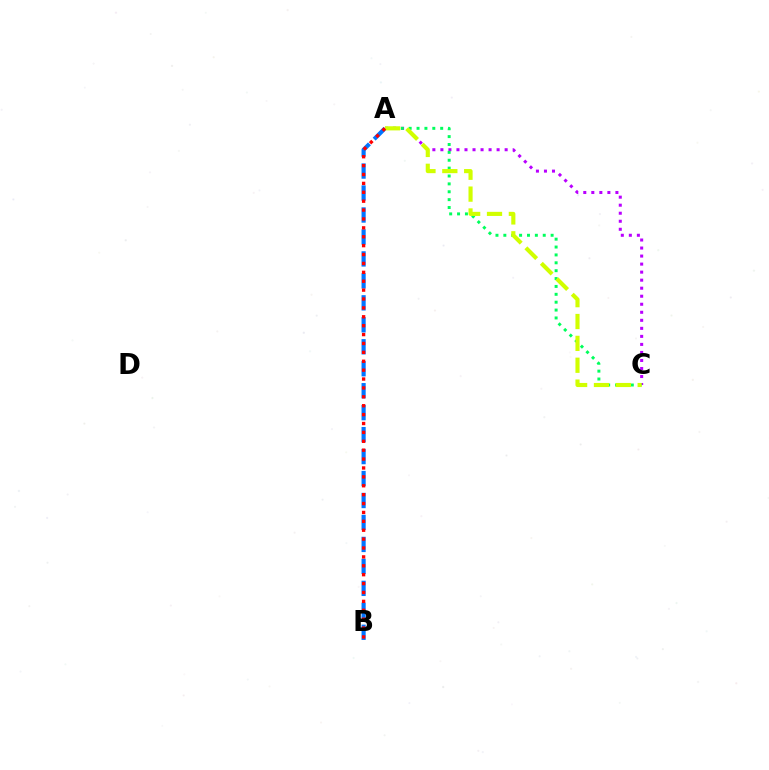{('A', 'C'): [{'color': '#b900ff', 'line_style': 'dotted', 'thickness': 2.18}, {'color': '#00ff5c', 'line_style': 'dotted', 'thickness': 2.14}, {'color': '#d1ff00', 'line_style': 'dashed', 'thickness': 2.97}], ('A', 'B'): [{'color': '#0074ff', 'line_style': 'dashed', 'thickness': 2.98}, {'color': '#ff0000', 'line_style': 'dotted', 'thickness': 2.42}]}